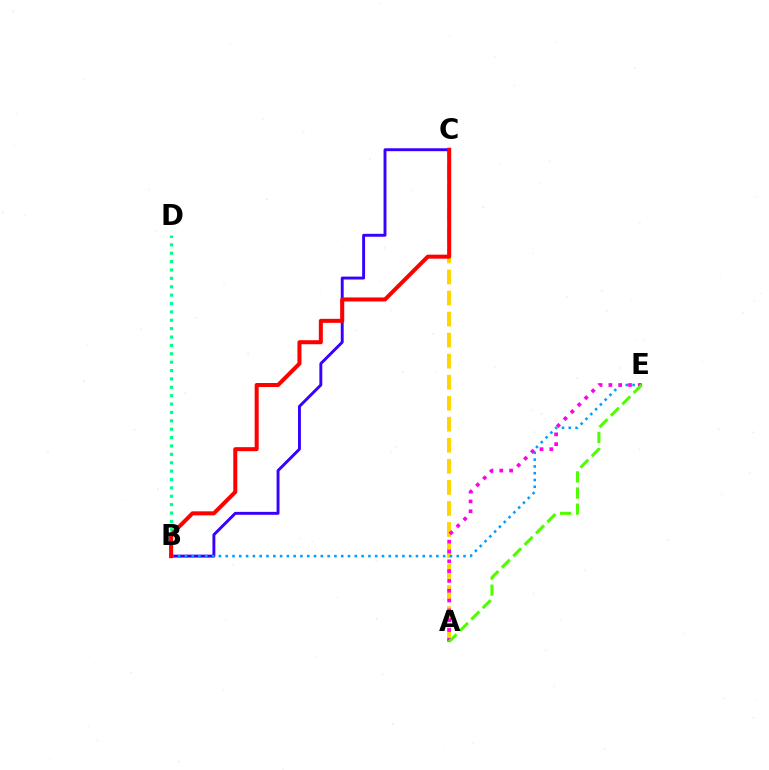{('A', 'C'): [{'color': '#ffd500', 'line_style': 'dashed', 'thickness': 2.86}], ('B', 'C'): [{'color': '#3700ff', 'line_style': 'solid', 'thickness': 2.1}, {'color': '#ff0000', 'line_style': 'solid', 'thickness': 2.89}], ('B', 'D'): [{'color': '#00ff86', 'line_style': 'dotted', 'thickness': 2.28}], ('B', 'E'): [{'color': '#009eff', 'line_style': 'dotted', 'thickness': 1.85}], ('A', 'E'): [{'color': '#ff00ed', 'line_style': 'dotted', 'thickness': 2.67}, {'color': '#4fff00', 'line_style': 'dashed', 'thickness': 2.19}]}